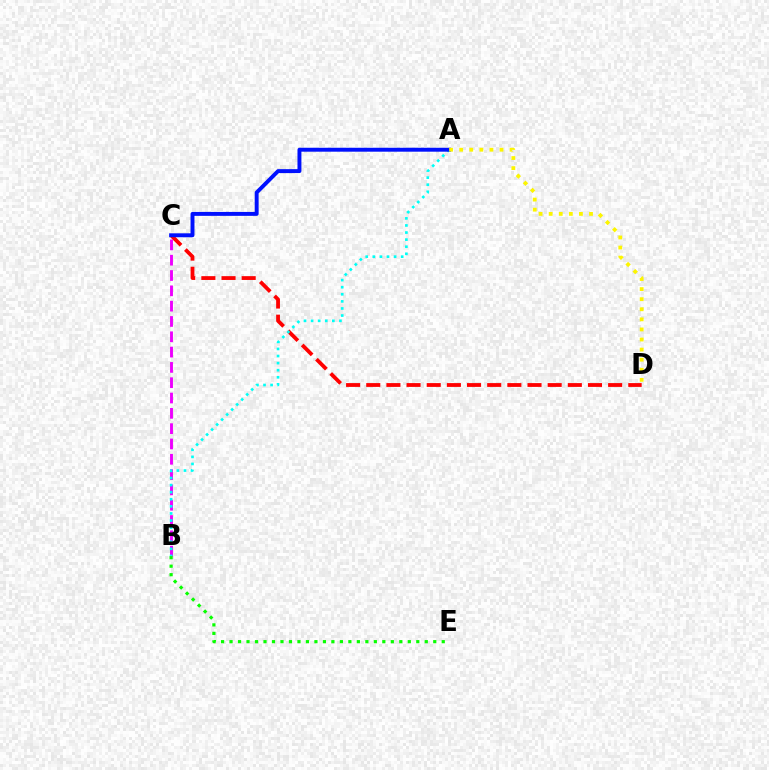{('B', 'C'): [{'color': '#ee00ff', 'line_style': 'dashed', 'thickness': 2.08}], ('C', 'D'): [{'color': '#ff0000', 'line_style': 'dashed', 'thickness': 2.74}], ('A', 'B'): [{'color': '#00fff6', 'line_style': 'dotted', 'thickness': 1.93}], ('B', 'E'): [{'color': '#08ff00', 'line_style': 'dotted', 'thickness': 2.31}], ('A', 'C'): [{'color': '#0010ff', 'line_style': 'solid', 'thickness': 2.83}], ('A', 'D'): [{'color': '#fcf500', 'line_style': 'dotted', 'thickness': 2.74}]}